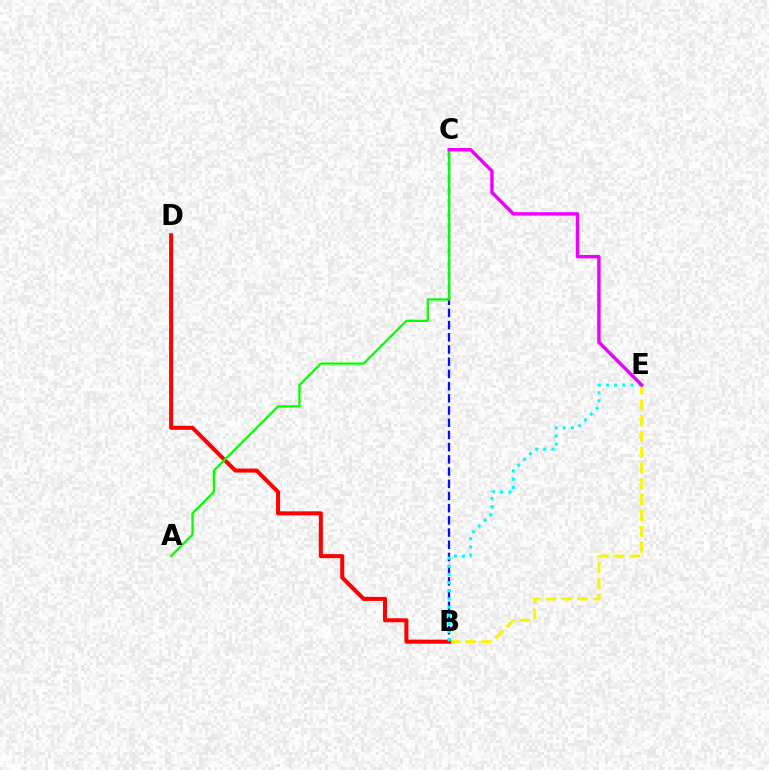{('B', 'E'): [{'color': '#fcf500', 'line_style': 'dashed', 'thickness': 2.15}, {'color': '#00fff6', 'line_style': 'dotted', 'thickness': 2.22}], ('B', 'C'): [{'color': '#0010ff', 'line_style': 'dashed', 'thickness': 1.66}], ('B', 'D'): [{'color': '#ff0000', 'line_style': 'solid', 'thickness': 2.9}], ('A', 'C'): [{'color': '#08ff00', 'line_style': 'solid', 'thickness': 1.65}], ('C', 'E'): [{'color': '#ee00ff', 'line_style': 'solid', 'thickness': 2.48}]}